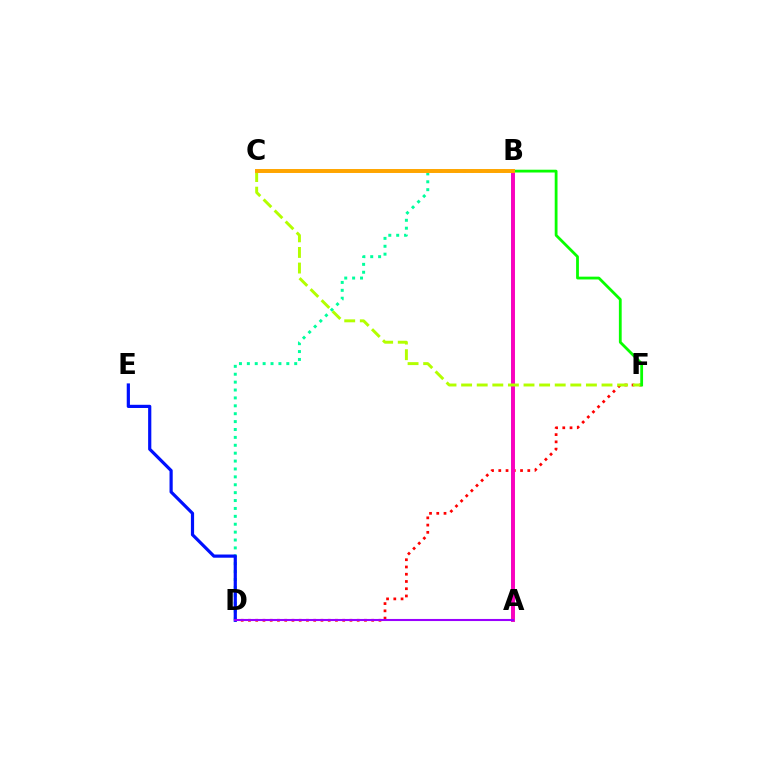{('A', 'B'): [{'color': '#00b5ff', 'line_style': 'solid', 'thickness': 2.73}, {'color': '#ff00bd', 'line_style': 'solid', 'thickness': 2.77}], ('D', 'F'): [{'color': '#ff0000', 'line_style': 'dotted', 'thickness': 1.97}], ('B', 'D'): [{'color': '#00ff9d', 'line_style': 'dotted', 'thickness': 2.14}], ('D', 'E'): [{'color': '#0010ff', 'line_style': 'solid', 'thickness': 2.3}], ('C', 'F'): [{'color': '#b3ff00', 'line_style': 'dashed', 'thickness': 2.12}], ('B', 'F'): [{'color': '#08ff00', 'line_style': 'solid', 'thickness': 2.01}], ('B', 'C'): [{'color': '#ffa500', 'line_style': 'solid', 'thickness': 2.85}], ('A', 'D'): [{'color': '#9b00ff', 'line_style': 'solid', 'thickness': 1.5}]}